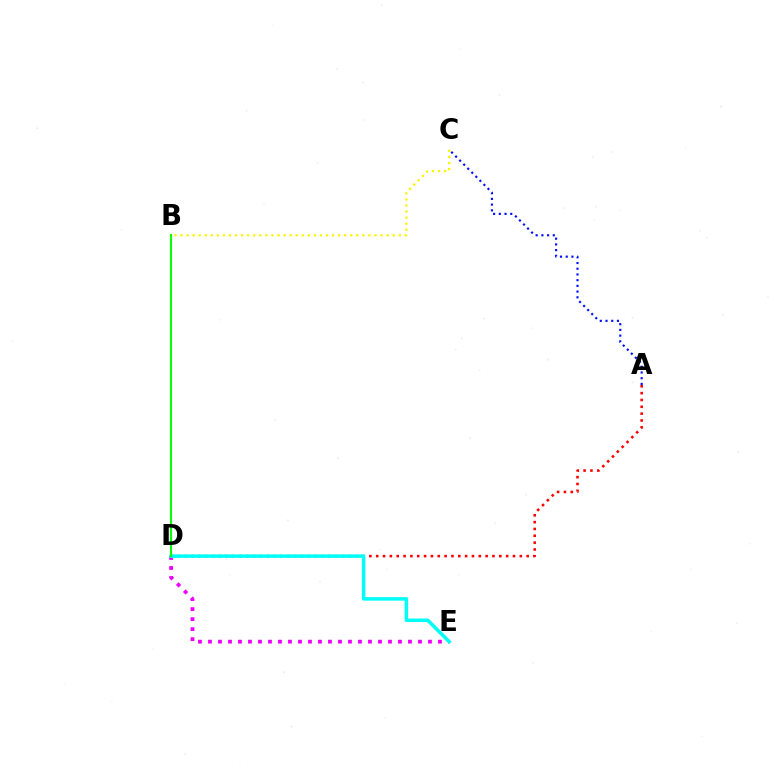{('B', 'C'): [{'color': '#fcf500', 'line_style': 'dotted', 'thickness': 1.65}], ('A', 'D'): [{'color': '#ff0000', 'line_style': 'dotted', 'thickness': 1.86}], ('D', 'E'): [{'color': '#ee00ff', 'line_style': 'dotted', 'thickness': 2.72}, {'color': '#00fff6', 'line_style': 'solid', 'thickness': 2.52}], ('A', 'C'): [{'color': '#0010ff', 'line_style': 'dotted', 'thickness': 1.55}], ('B', 'D'): [{'color': '#08ff00', 'line_style': 'solid', 'thickness': 1.51}]}